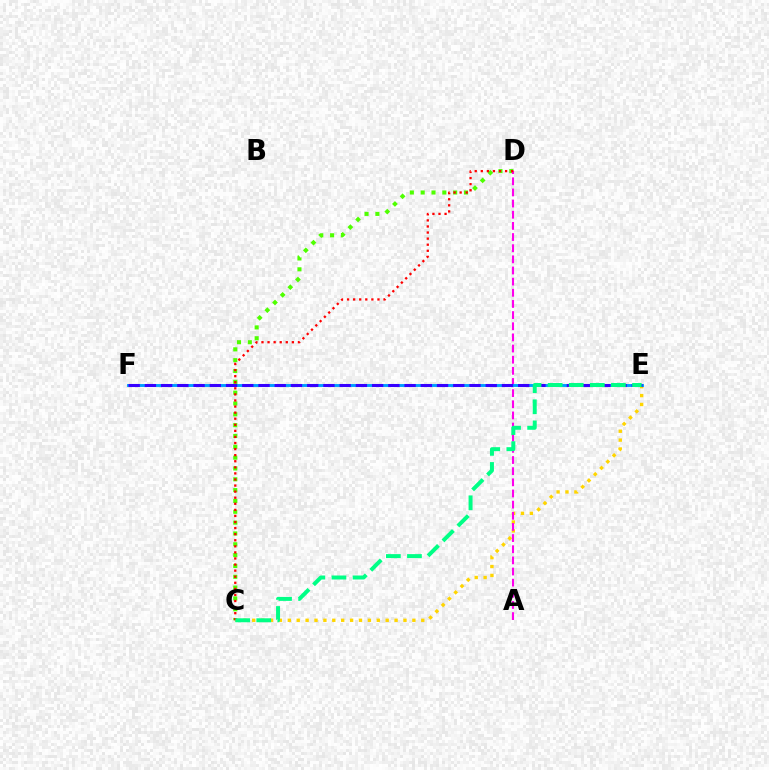{('C', 'D'): [{'color': '#4fff00', 'line_style': 'dotted', 'thickness': 2.94}, {'color': '#ff0000', 'line_style': 'dotted', 'thickness': 1.65}], ('C', 'E'): [{'color': '#ffd500', 'line_style': 'dotted', 'thickness': 2.42}, {'color': '#00ff86', 'line_style': 'dashed', 'thickness': 2.87}], ('A', 'D'): [{'color': '#ff00ed', 'line_style': 'dashed', 'thickness': 1.51}], ('E', 'F'): [{'color': '#009eff', 'line_style': 'solid', 'thickness': 2.09}, {'color': '#3700ff', 'line_style': 'dashed', 'thickness': 2.2}]}